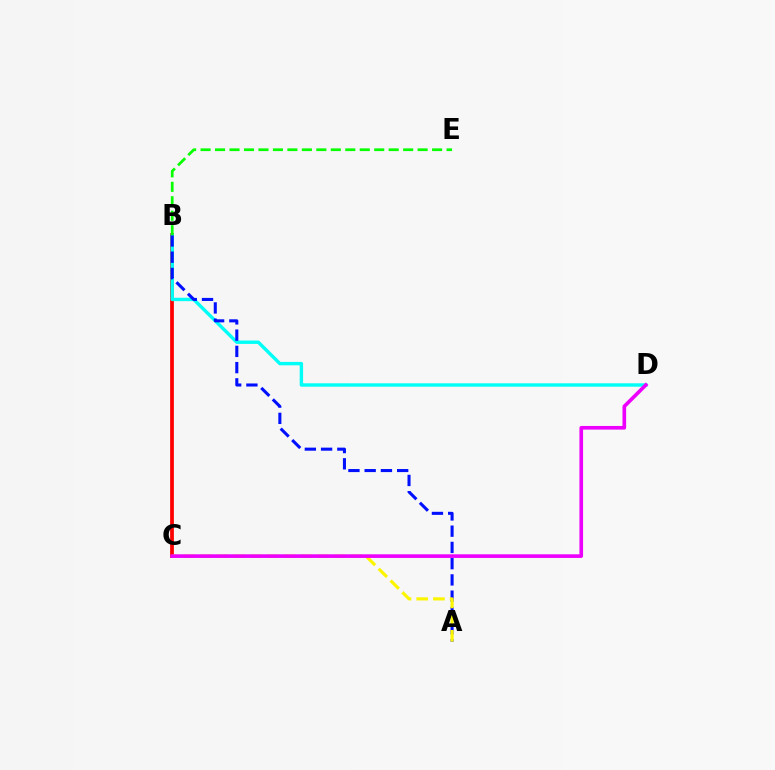{('B', 'C'): [{'color': '#ff0000', 'line_style': 'solid', 'thickness': 2.7}], ('B', 'D'): [{'color': '#00fff6', 'line_style': 'solid', 'thickness': 2.45}], ('A', 'B'): [{'color': '#0010ff', 'line_style': 'dashed', 'thickness': 2.21}], ('B', 'E'): [{'color': '#08ff00', 'line_style': 'dashed', 'thickness': 1.97}], ('A', 'C'): [{'color': '#fcf500', 'line_style': 'dashed', 'thickness': 2.27}], ('C', 'D'): [{'color': '#ee00ff', 'line_style': 'solid', 'thickness': 2.63}]}